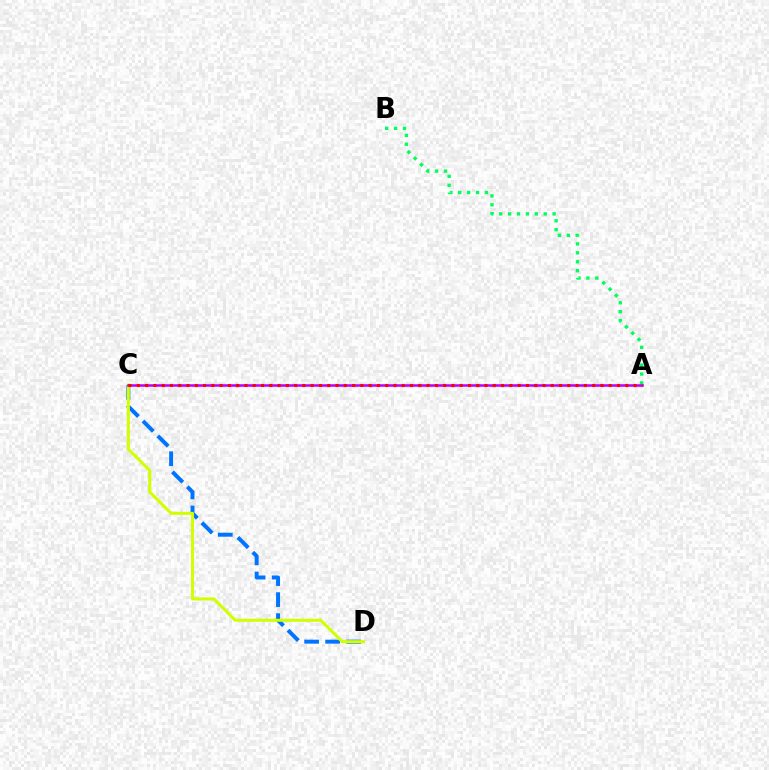{('C', 'D'): [{'color': '#0074ff', 'line_style': 'dashed', 'thickness': 2.86}, {'color': '#d1ff00', 'line_style': 'solid', 'thickness': 2.19}], ('A', 'B'): [{'color': '#00ff5c', 'line_style': 'dotted', 'thickness': 2.42}], ('A', 'C'): [{'color': '#b900ff', 'line_style': 'solid', 'thickness': 1.81}, {'color': '#ff0000', 'line_style': 'dotted', 'thickness': 2.25}]}